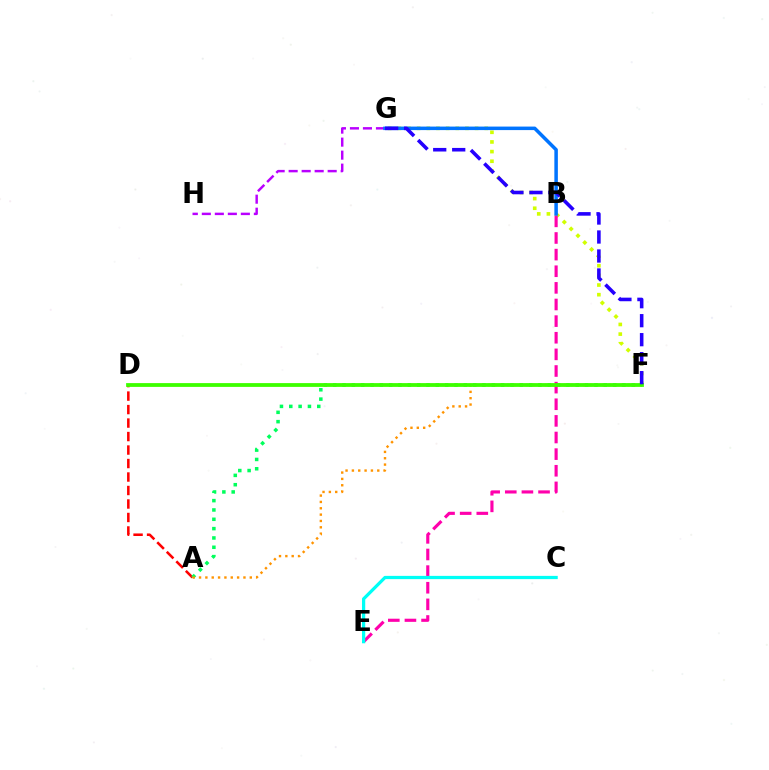{('A', 'D'): [{'color': '#ff0000', 'line_style': 'dashed', 'thickness': 1.83}], ('F', 'G'): [{'color': '#d1ff00', 'line_style': 'dotted', 'thickness': 2.62}, {'color': '#2500ff', 'line_style': 'dashed', 'thickness': 2.58}], ('B', 'E'): [{'color': '#ff00ac', 'line_style': 'dashed', 'thickness': 2.26}], ('A', 'F'): [{'color': '#00ff5c', 'line_style': 'dotted', 'thickness': 2.53}, {'color': '#ff9400', 'line_style': 'dotted', 'thickness': 1.72}], ('C', 'E'): [{'color': '#00fff6', 'line_style': 'solid', 'thickness': 2.33}], ('G', 'H'): [{'color': '#b900ff', 'line_style': 'dashed', 'thickness': 1.77}], ('D', 'F'): [{'color': '#3dff00', 'line_style': 'solid', 'thickness': 2.73}], ('B', 'G'): [{'color': '#0074ff', 'line_style': 'solid', 'thickness': 2.53}]}